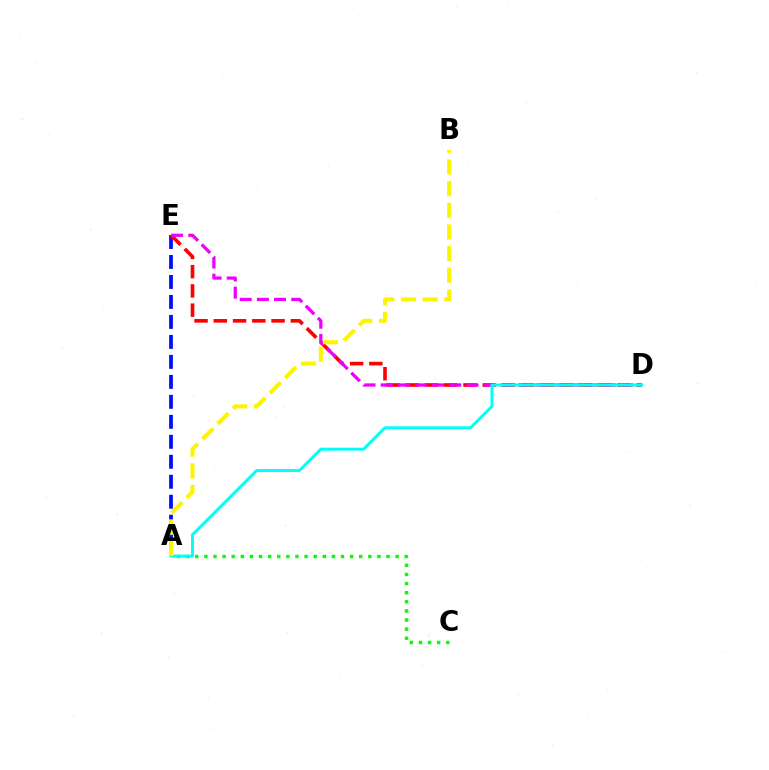{('A', 'E'): [{'color': '#0010ff', 'line_style': 'dashed', 'thickness': 2.71}], ('A', 'C'): [{'color': '#08ff00', 'line_style': 'dotted', 'thickness': 2.47}], ('D', 'E'): [{'color': '#ff0000', 'line_style': 'dashed', 'thickness': 2.62}, {'color': '#ee00ff', 'line_style': 'dashed', 'thickness': 2.33}], ('A', 'D'): [{'color': '#00fff6', 'line_style': 'solid', 'thickness': 2.14}], ('A', 'B'): [{'color': '#fcf500', 'line_style': 'dashed', 'thickness': 2.94}]}